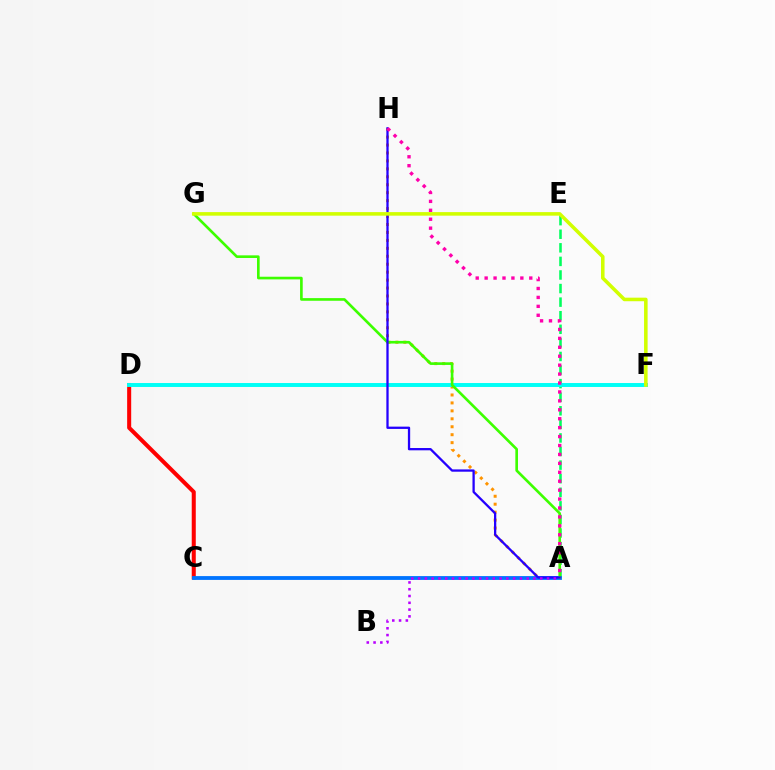{('A', 'E'): [{'color': '#00ff5c', 'line_style': 'dashed', 'thickness': 1.84}], ('A', 'H'): [{'color': '#ff9400', 'line_style': 'dotted', 'thickness': 2.16}, {'color': '#2500ff', 'line_style': 'solid', 'thickness': 1.65}, {'color': '#ff00ac', 'line_style': 'dotted', 'thickness': 2.43}], ('C', 'D'): [{'color': '#ff0000', 'line_style': 'solid', 'thickness': 2.91}], ('D', 'F'): [{'color': '#00fff6', 'line_style': 'solid', 'thickness': 2.83}], ('A', 'C'): [{'color': '#0074ff', 'line_style': 'solid', 'thickness': 2.75}], ('A', 'G'): [{'color': '#3dff00', 'line_style': 'solid', 'thickness': 1.9}], ('A', 'B'): [{'color': '#b900ff', 'line_style': 'dotted', 'thickness': 1.84}], ('F', 'G'): [{'color': '#d1ff00', 'line_style': 'solid', 'thickness': 2.56}]}